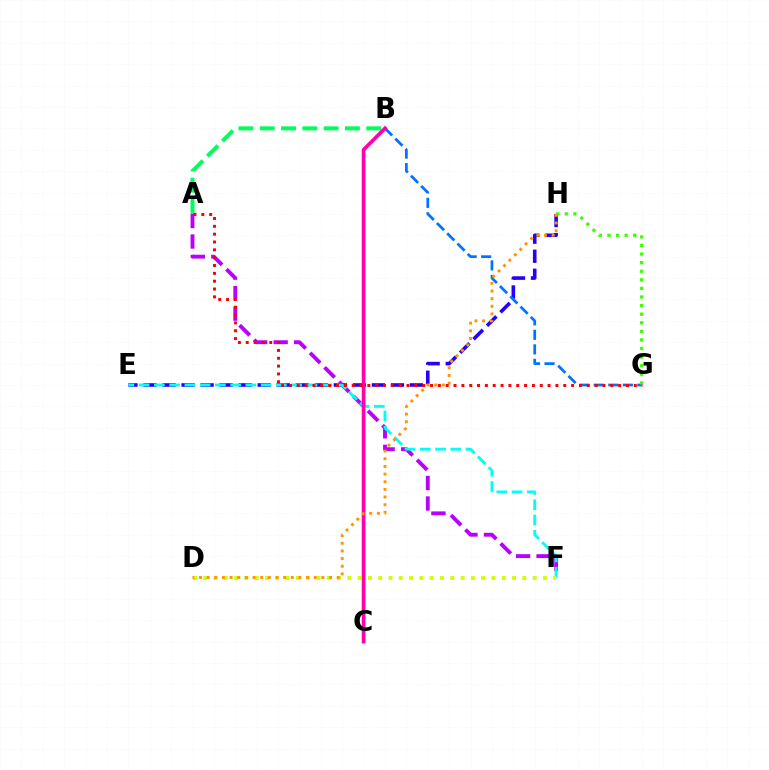{('A', 'F'): [{'color': '#b900ff', 'line_style': 'dashed', 'thickness': 2.78}], ('E', 'H'): [{'color': '#2500ff', 'line_style': 'dashed', 'thickness': 2.59}], ('E', 'F'): [{'color': '#00fff6', 'line_style': 'dashed', 'thickness': 2.07}], ('D', 'F'): [{'color': '#d1ff00', 'line_style': 'dotted', 'thickness': 2.8}], ('B', 'G'): [{'color': '#0074ff', 'line_style': 'dashed', 'thickness': 1.97}], ('A', 'B'): [{'color': '#00ff5c', 'line_style': 'dashed', 'thickness': 2.89}], ('B', 'C'): [{'color': '#ff00ac', 'line_style': 'solid', 'thickness': 2.66}], ('G', 'H'): [{'color': '#3dff00', 'line_style': 'dotted', 'thickness': 2.33}], ('D', 'H'): [{'color': '#ff9400', 'line_style': 'dotted', 'thickness': 2.08}], ('A', 'G'): [{'color': '#ff0000', 'line_style': 'dotted', 'thickness': 2.13}]}